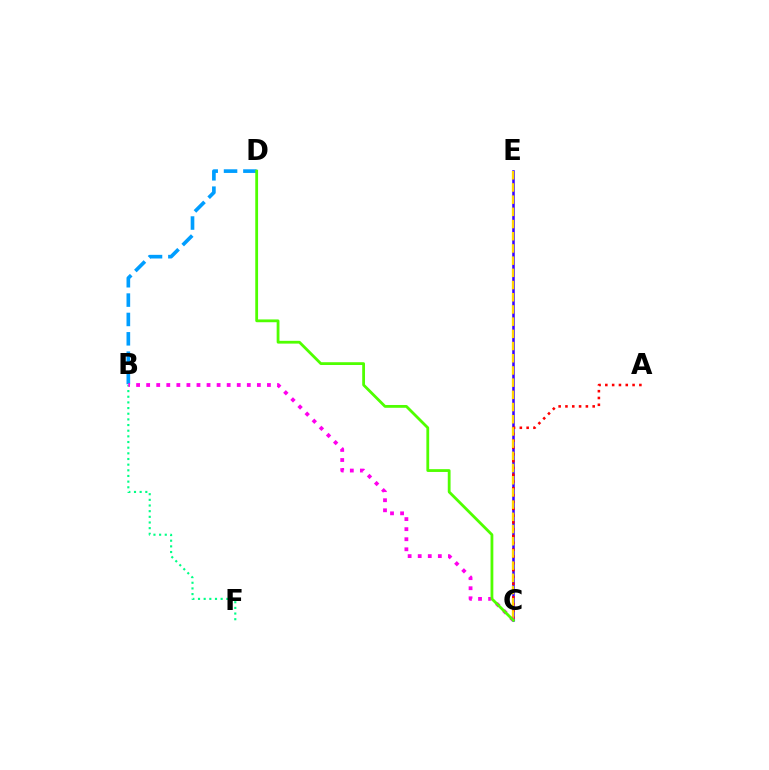{('B', 'F'): [{'color': '#00ff86', 'line_style': 'dotted', 'thickness': 1.54}], ('C', 'E'): [{'color': '#3700ff', 'line_style': 'solid', 'thickness': 1.83}, {'color': '#ffd500', 'line_style': 'dashed', 'thickness': 1.66}], ('A', 'C'): [{'color': '#ff0000', 'line_style': 'dotted', 'thickness': 1.85}], ('B', 'D'): [{'color': '#009eff', 'line_style': 'dashed', 'thickness': 2.63}], ('B', 'C'): [{'color': '#ff00ed', 'line_style': 'dotted', 'thickness': 2.73}], ('C', 'D'): [{'color': '#4fff00', 'line_style': 'solid', 'thickness': 2.01}]}